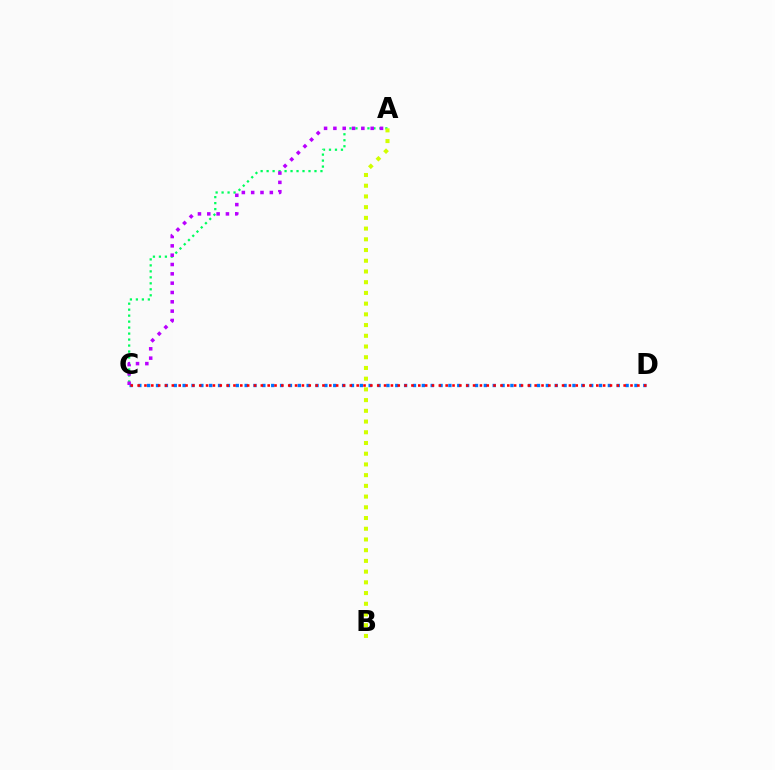{('A', 'C'): [{'color': '#00ff5c', 'line_style': 'dotted', 'thickness': 1.63}, {'color': '#b900ff', 'line_style': 'dotted', 'thickness': 2.53}], ('C', 'D'): [{'color': '#0074ff', 'line_style': 'dotted', 'thickness': 2.41}, {'color': '#ff0000', 'line_style': 'dotted', 'thickness': 1.86}], ('A', 'B'): [{'color': '#d1ff00', 'line_style': 'dotted', 'thickness': 2.91}]}